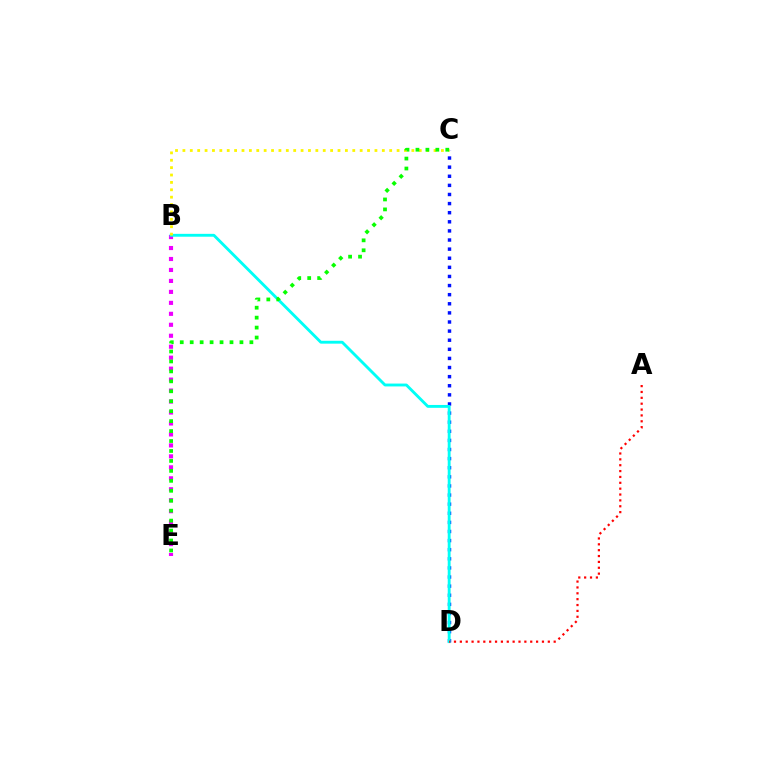{('C', 'D'): [{'color': '#0010ff', 'line_style': 'dotted', 'thickness': 2.47}], ('B', 'E'): [{'color': '#ee00ff', 'line_style': 'dotted', 'thickness': 2.98}], ('B', 'D'): [{'color': '#00fff6', 'line_style': 'solid', 'thickness': 2.07}], ('B', 'C'): [{'color': '#fcf500', 'line_style': 'dotted', 'thickness': 2.01}], ('C', 'E'): [{'color': '#08ff00', 'line_style': 'dotted', 'thickness': 2.7}], ('A', 'D'): [{'color': '#ff0000', 'line_style': 'dotted', 'thickness': 1.59}]}